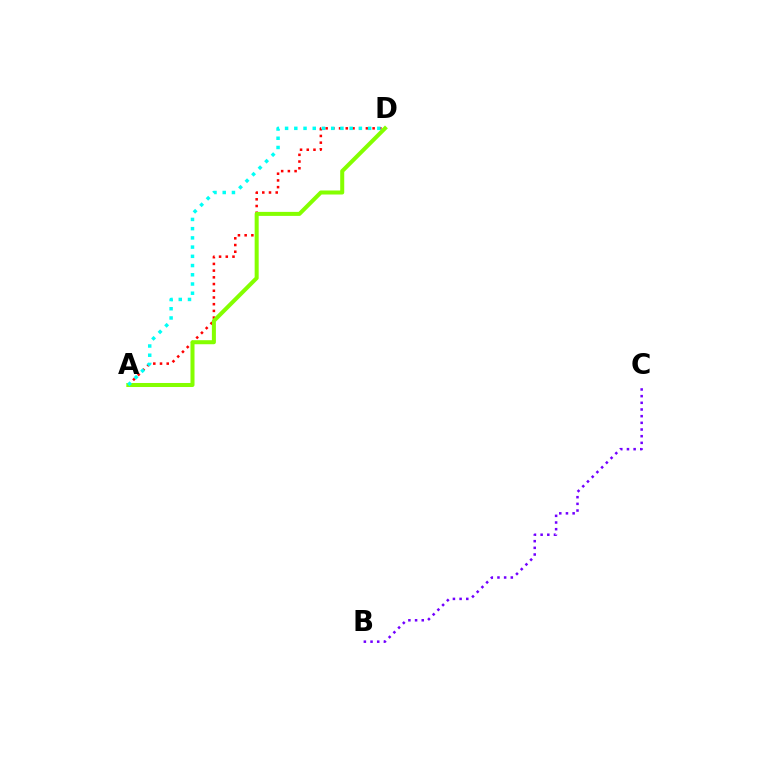{('B', 'C'): [{'color': '#7200ff', 'line_style': 'dotted', 'thickness': 1.81}], ('A', 'D'): [{'color': '#ff0000', 'line_style': 'dotted', 'thickness': 1.82}, {'color': '#84ff00', 'line_style': 'solid', 'thickness': 2.9}, {'color': '#00fff6', 'line_style': 'dotted', 'thickness': 2.51}]}